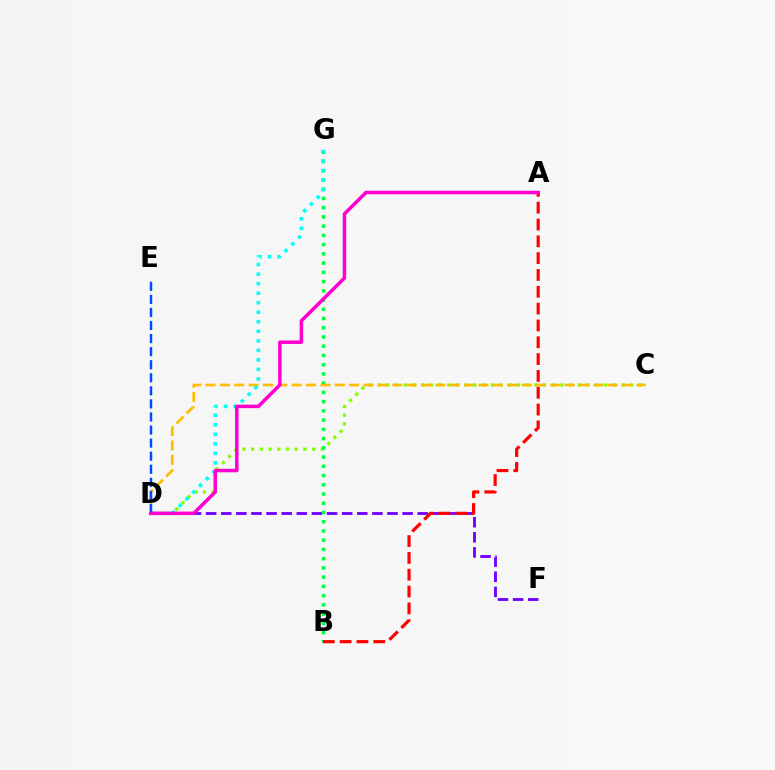{('D', 'F'): [{'color': '#7200ff', 'line_style': 'dashed', 'thickness': 2.05}], ('C', 'D'): [{'color': '#84ff00', 'line_style': 'dotted', 'thickness': 2.37}, {'color': '#ffbd00', 'line_style': 'dashed', 'thickness': 1.95}], ('B', 'G'): [{'color': '#00ff39', 'line_style': 'dotted', 'thickness': 2.51}], ('D', 'G'): [{'color': '#00fff6', 'line_style': 'dotted', 'thickness': 2.59}], ('A', 'B'): [{'color': '#ff0000', 'line_style': 'dashed', 'thickness': 2.29}], ('D', 'E'): [{'color': '#004bff', 'line_style': 'dashed', 'thickness': 1.78}], ('A', 'D'): [{'color': '#ff00cf', 'line_style': 'solid', 'thickness': 2.52}]}